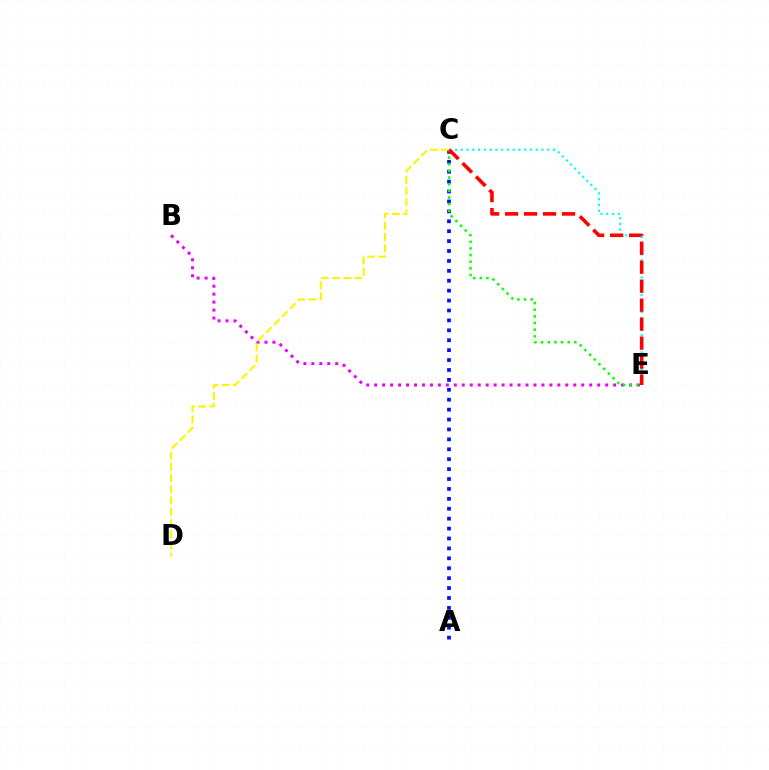{('C', 'E'): [{'color': '#00fff6', 'line_style': 'dotted', 'thickness': 1.57}, {'color': '#08ff00', 'line_style': 'dotted', 'thickness': 1.81}, {'color': '#ff0000', 'line_style': 'dashed', 'thickness': 2.58}], ('A', 'C'): [{'color': '#0010ff', 'line_style': 'dotted', 'thickness': 2.69}], ('B', 'E'): [{'color': '#ee00ff', 'line_style': 'dotted', 'thickness': 2.16}], ('C', 'D'): [{'color': '#fcf500', 'line_style': 'dashed', 'thickness': 1.53}]}